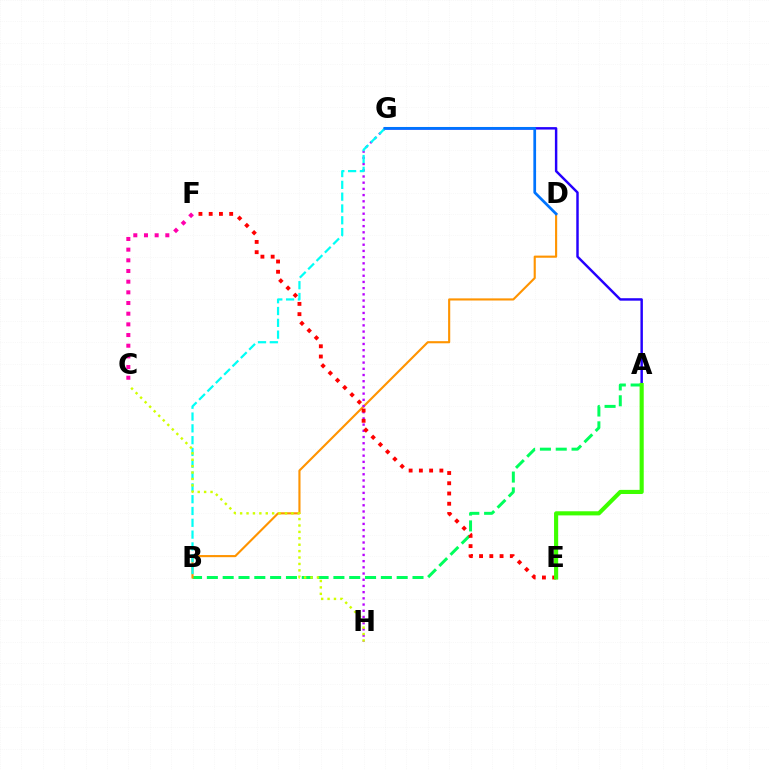{('A', 'B'): [{'color': '#00ff5c', 'line_style': 'dashed', 'thickness': 2.15}], ('B', 'D'): [{'color': '#ff9400', 'line_style': 'solid', 'thickness': 1.53}], ('A', 'G'): [{'color': '#2500ff', 'line_style': 'solid', 'thickness': 1.76}], ('G', 'H'): [{'color': '#b900ff', 'line_style': 'dotted', 'thickness': 1.69}], ('B', 'G'): [{'color': '#00fff6', 'line_style': 'dashed', 'thickness': 1.6}], ('C', 'H'): [{'color': '#d1ff00', 'line_style': 'dotted', 'thickness': 1.74}], ('E', 'F'): [{'color': '#ff0000', 'line_style': 'dotted', 'thickness': 2.78}], ('D', 'G'): [{'color': '#0074ff', 'line_style': 'solid', 'thickness': 1.96}], ('A', 'E'): [{'color': '#3dff00', 'line_style': 'solid', 'thickness': 2.97}], ('C', 'F'): [{'color': '#ff00ac', 'line_style': 'dotted', 'thickness': 2.9}]}